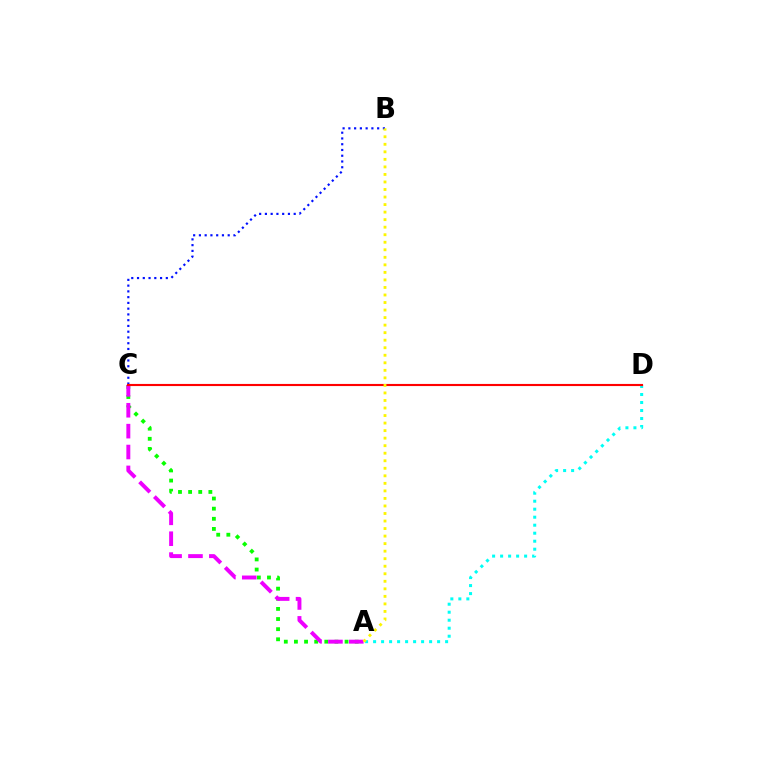{('A', 'C'): [{'color': '#08ff00', 'line_style': 'dotted', 'thickness': 2.75}, {'color': '#ee00ff', 'line_style': 'dashed', 'thickness': 2.84}], ('B', 'C'): [{'color': '#0010ff', 'line_style': 'dotted', 'thickness': 1.56}], ('A', 'D'): [{'color': '#00fff6', 'line_style': 'dotted', 'thickness': 2.17}], ('C', 'D'): [{'color': '#ff0000', 'line_style': 'solid', 'thickness': 1.53}], ('A', 'B'): [{'color': '#fcf500', 'line_style': 'dotted', 'thickness': 2.05}]}